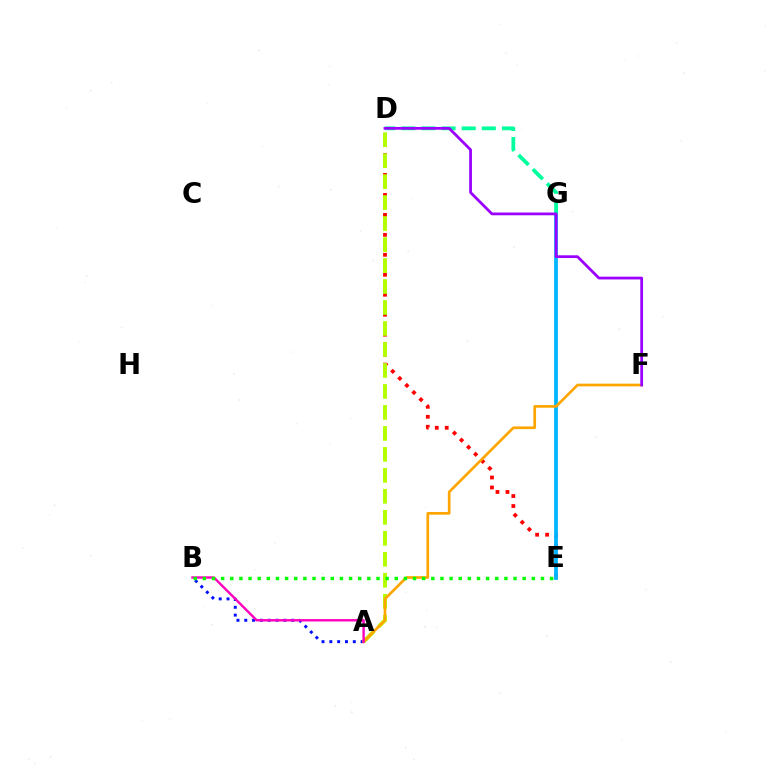{('A', 'B'): [{'color': '#0010ff', 'line_style': 'dotted', 'thickness': 2.13}, {'color': '#ff00bd', 'line_style': 'solid', 'thickness': 1.73}], ('D', 'E'): [{'color': '#ff0000', 'line_style': 'dotted', 'thickness': 2.71}], ('A', 'D'): [{'color': '#b3ff00', 'line_style': 'dashed', 'thickness': 2.85}], ('E', 'G'): [{'color': '#00b5ff', 'line_style': 'solid', 'thickness': 2.72}], ('A', 'F'): [{'color': '#ffa500', 'line_style': 'solid', 'thickness': 1.92}], ('B', 'E'): [{'color': '#08ff00', 'line_style': 'dotted', 'thickness': 2.48}], ('D', 'G'): [{'color': '#00ff9d', 'line_style': 'dashed', 'thickness': 2.73}], ('D', 'F'): [{'color': '#9b00ff', 'line_style': 'solid', 'thickness': 1.99}]}